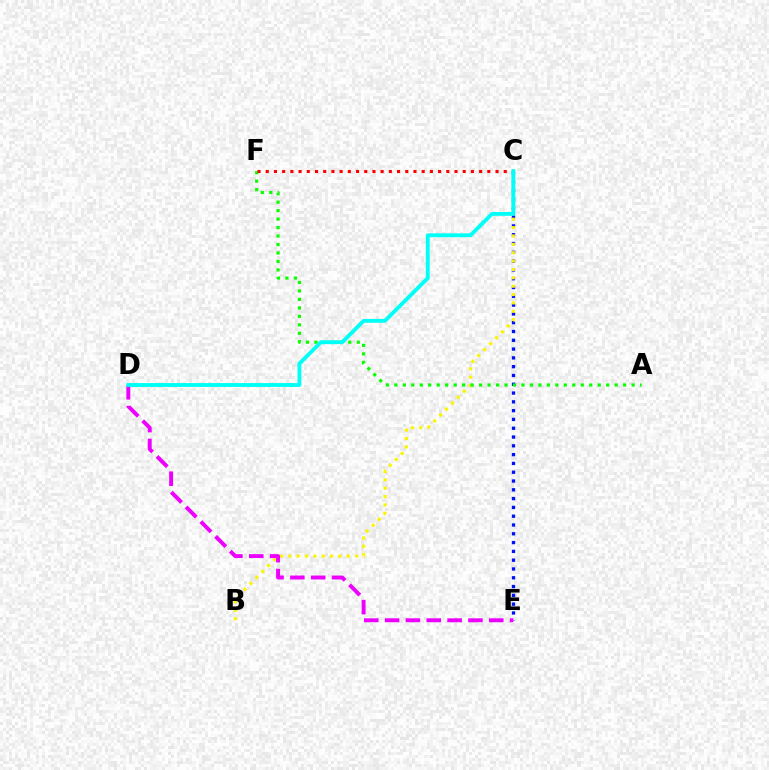{('C', 'E'): [{'color': '#0010ff', 'line_style': 'dotted', 'thickness': 2.39}], ('B', 'C'): [{'color': '#fcf500', 'line_style': 'dotted', 'thickness': 2.27}], ('A', 'F'): [{'color': '#08ff00', 'line_style': 'dotted', 'thickness': 2.3}], ('D', 'E'): [{'color': '#ee00ff', 'line_style': 'dashed', 'thickness': 2.83}], ('C', 'F'): [{'color': '#ff0000', 'line_style': 'dotted', 'thickness': 2.23}], ('C', 'D'): [{'color': '#00fff6', 'line_style': 'solid', 'thickness': 2.78}]}